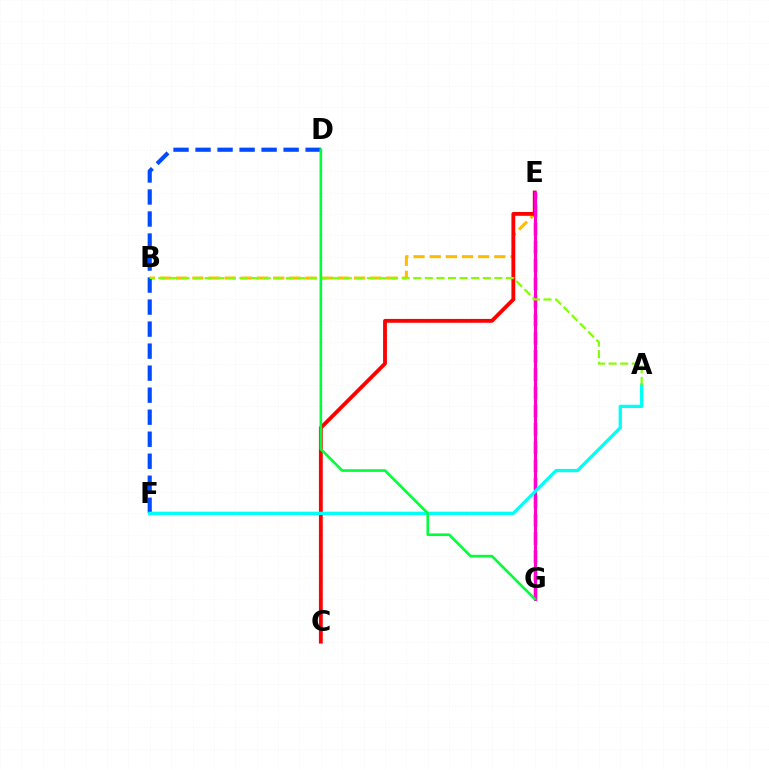{('B', 'E'): [{'color': '#ffbd00', 'line_style': 'dashed', 'thickness': 2.2}], ('C', 'E'): [{'color': '#ff0000', 'line_style': 'solid', 'thickness': 2.76}], ('D', 'F'): [{'color': '#004bff', 'line_style': 'dashed', 'thickness': 2.99}], ('E', 'G'): [{'color': '#7200ff', 'line_style': 'dashed', 'thickness': 2.47}, {'color': '#ff00cf', 'line_style': 'solid', 'thickness': 2.22}], ('A', 'F'): [{'color': '#00fff6', 'line_style': 'solid', 'thickness': 2.38}], ('A', 'B'): [{'color': '#84ff00', 'line_style': 'dashed', 'thickness': 1.57}], ('D', 'G'): [{'color': '#00ff39', 'line_style': 'solid', 'thickness': 1.89}]}